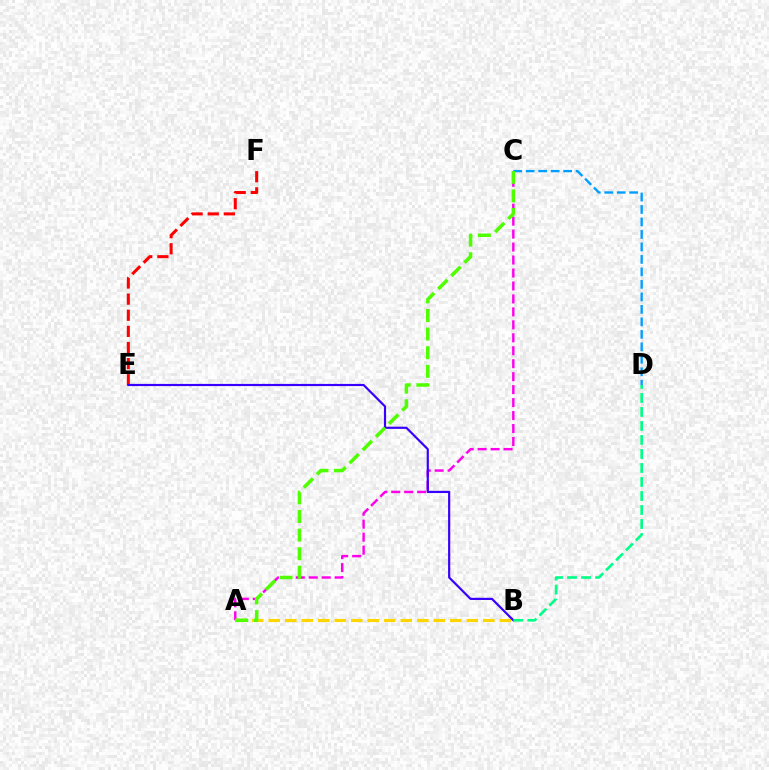{('C', 'D'): [{'color': '#009eff', 'line_style': 'dashed', 'thickness': 1.7}], ('A', 'C'): [{'color': '#ff00ed', 'line_style': 'dashed', 'thickness': 1.76}, {'color': '#4fff00', 'line_style': 'dashed', 'thickness': 2.53}], ('E', 'F'): [{'color': '#ff0000', 'line_style': 'dashed', 'thickness': 2.19}], ('A', 'B'): [{'color': '#ffd500', 'line_style': 'dashed', 'thickness': 2.24}], ('B', 'E'): [{'color': '#3700ff', 'line_style': 'solid', 'thickness': 1.56}], ('B', 'D'): [{'color': '#00ff86', 'line_style': 'dashed', 'thickness': 1.9}]}